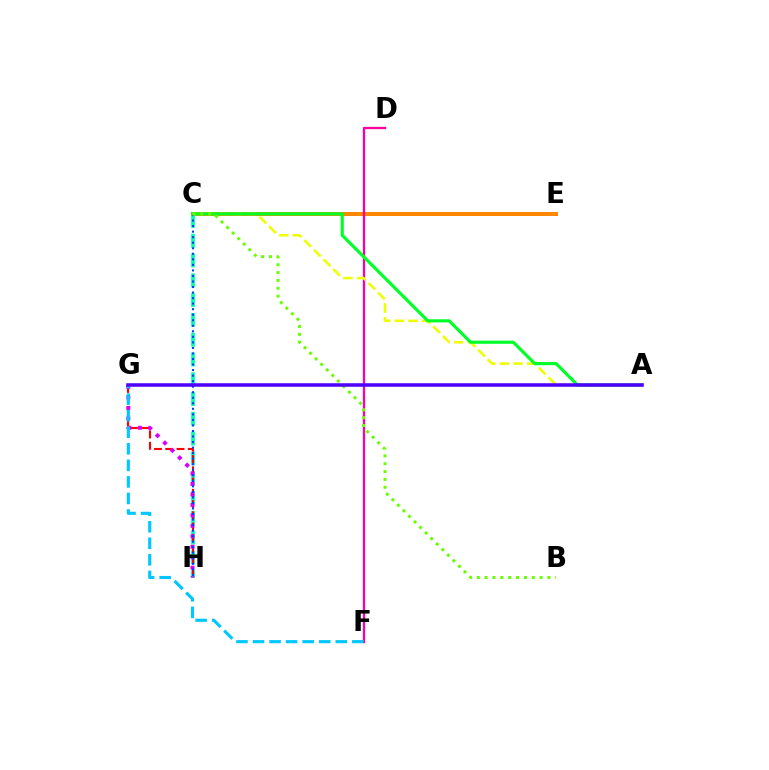{('C', 'H'): [{'color': '#00ffaf', 'line_style': 'dashed', 'thickness': 2.69}, {'color': '#003fff', 'line_style': 'dotted', 'thickness': 1.5}], ('G', 'H'): [{'color': '#ff0000', 'line_style': 'dashed', 'thickness': 1.53}, {'color': '#d600ff', 'line_style': 'dotted', 'thickness': 2.84}], ('C', 'E'): [{'color': '#ff8800', 'line_style': 'solid', 'thickness': 2.87}], ('D', 'F'): [{'color': '#ff00a0', 'line_style': 'solid', 'thickness': 1.65}], ('A', 'C'): [{'color': '#eeff00', 'line_style': 'dashed', 'thickness': 1.85}, {'color': '#00ff27', 'line_style': 'solid', 'thickness': 2.26}], ('B', 'C'): [{'color': '#66ff00', 'line_style': 'dotted', 'thickness': 2.13}], ('F', 'G'): [{'color': '#00c7ff', 'line_style': 'dashed', 'thickness': 2.25}], ('A', 'G'): [{'color': '#4f00ff', 'line_style': 'solid', 'thickness': 2.54}]}